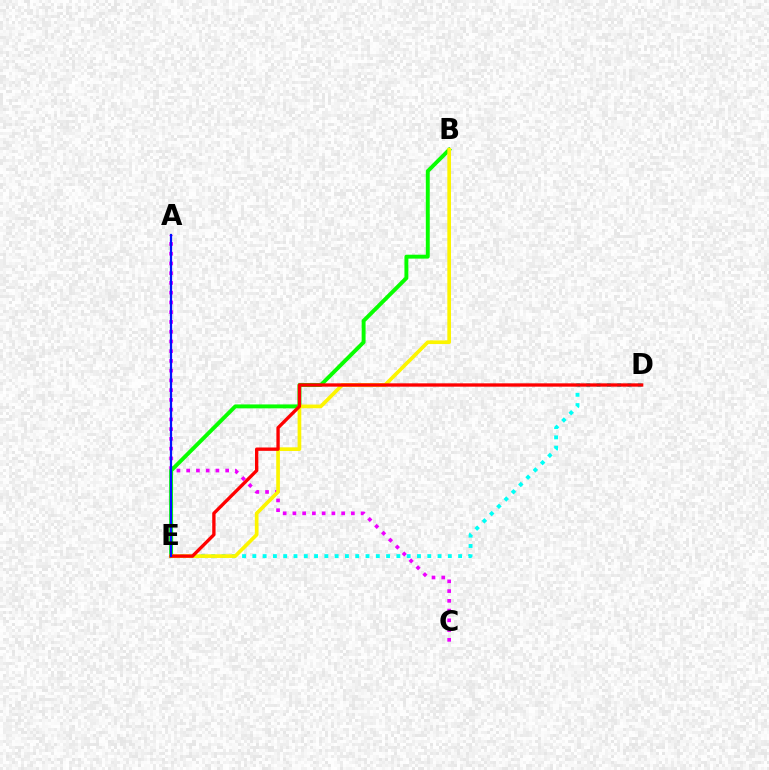{('A', 'C'): [{'color': '#ee00ff', 'line_style': 'dotted', 'thickness': 2.65}], ('D', 'E'): [{'color': '#00fff6', 'line_style': 'dotted', 'thickness': 2.8}, {'color': '#ff0000', 'line_style': 'solid', 'thickness': 2.4}], ('B', 'E'): [{'color': '#08ff00', 'line_style': 'solid', 'thickness': 2.82}, {'color': '#fcf500', 'line_style': 'solid', 'thickness': 2.65}], ('A', 'E'): [{'color': '#0010ff', 'line_style': 'solid', 'thickness': 1.6}]}